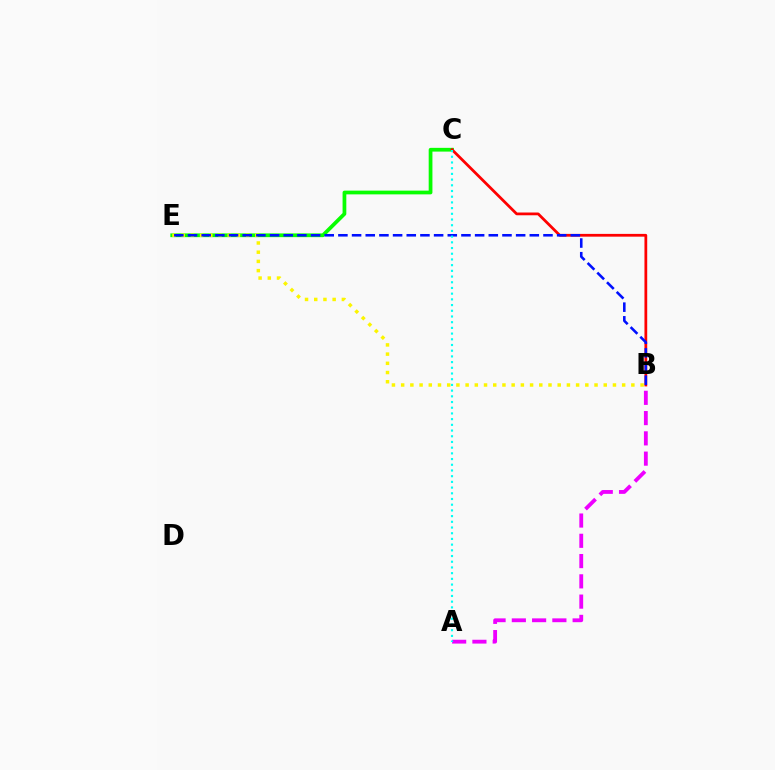{('C', 'E'): [{'color': '#08ff00', 'line_style': 'solid', 'thickness': 2.7}], ('A', 'B'): [{'color': '#ee00ff', 'line_style': 'dashed', 'thickness': 2.75}], ('B', 'C'): [{'color': '#ff0000', 'line_style': 'solid', 'thickness': 1.99}], ('B', 'E'): [{'color': '#fcf500', 'line_style': 'dotted', 'thickness': 2.5}, {'color': '#0010ff', 'line_style': 'dashed', 'thickness': 1.86}], ('A', 'C'): [{'color': '#00fff6', 'line_style': 'dotted', 'thickness': 1.55}]}